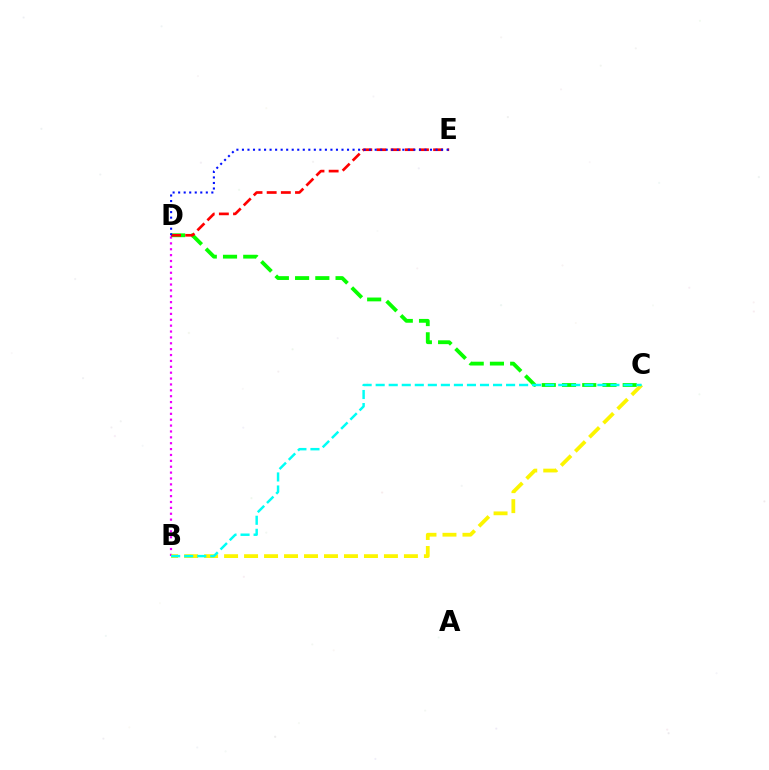{('C', 'D'): [{'color': '#08ff00', 'line_style': 'dashed', 'thickness': 2.75}], ('B', 'D'): [{'color': '#ee00ff', 'line_style': 'dotted', 'thickness': 1.6}], ('D', 'E'): [{'color': '#ff0000', 'line_style': 'dashed', 'thickness': 1.92}, {'color': '#0010ff', 'line_style': 'dotted', 'thickness': 1.5}], ('B', 'C'): [{'color': '#fcf500', 'line_style': 'dashed', 'thickness': 2.71}, {'color': '#00fff6', 'line_style': 'dashed', 'thickness': 1.77}]}